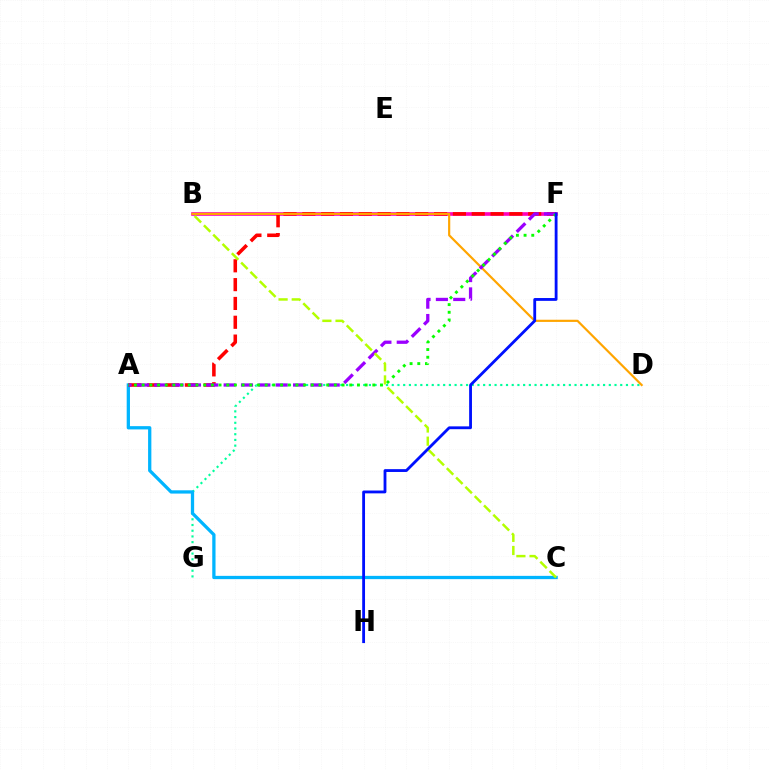{('D', 'G'): [{'color': '#00ff9d', 'line_style': 'dotted', 'thickness': 1.55}], ('B', 'F'): [{'color': '#ff00bd', 'line_style': 'solid', 'thickness': 2.63}], ('A', 'C'): [{'color': '#00b5ff', 'line_style': 'solid', 'thickness': 2.36}], ('A', 'F'): [{'color': '#ff0000', 'line_style': 'dashed', 'thickness': 2.56}, {'color': '#9b00ff', 'line_style': 'dashed', 'thickness': 2.36}, {'color': '#08ff00', 'line_style': 'dotted', 'thickness': 2.09}], ('B', 'D'): [{'color': '#ffa500', 'line_style': 'solid', 'thickness': 1.57}], ('B', 'C'): [{'color': '#b3ff00', 'line_style': 'dashed', 'thickness': 1.79}], ('F', 'H'): [{'color': '#0010ff', 'line_style': 'solid', 'thickness': 2.03}]}